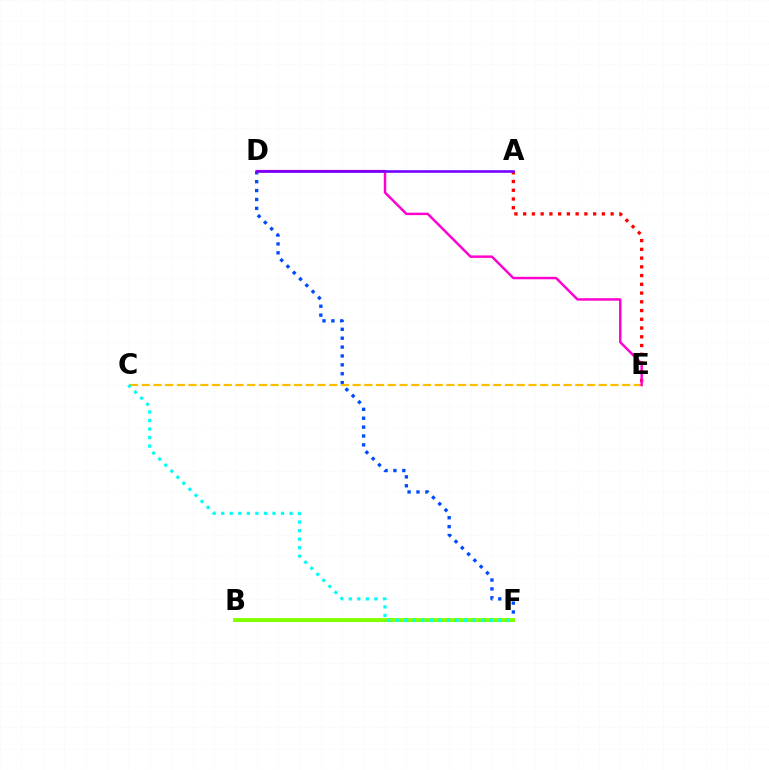{('D', 'F'): [{'color': '#004bff', 'line_style': 'dotted', 'thickness': 2.42}], ('C', 'E'): [{'color': '#ffbd00', 'line_style': 'dashed', 'thickness': 1.59}], ('B', 'F'): [{'color': '#00ff39', 'line_style': 'solid', 'thickness': 2.2}, {'color': '#84ff00', 'line_style': 'solid', 'thickness': 2.76}], ('A', 'E'): [{'color': '#ff0000', 'line_style': 'dotted', 'thickness': 2.38}], ('C', 'F'): [{'color': '#00fff6', 'line_style': 'dotted', 'thickness': 2.32}], ('D', 'E'): [{'color': '#ff00cf', 'line_style': 'solid', 'thickness': 1.77}], ('A', 'D'): [{'color': '#7200ff', 'line_style': 'solid', 'thickness': 1.87}]}